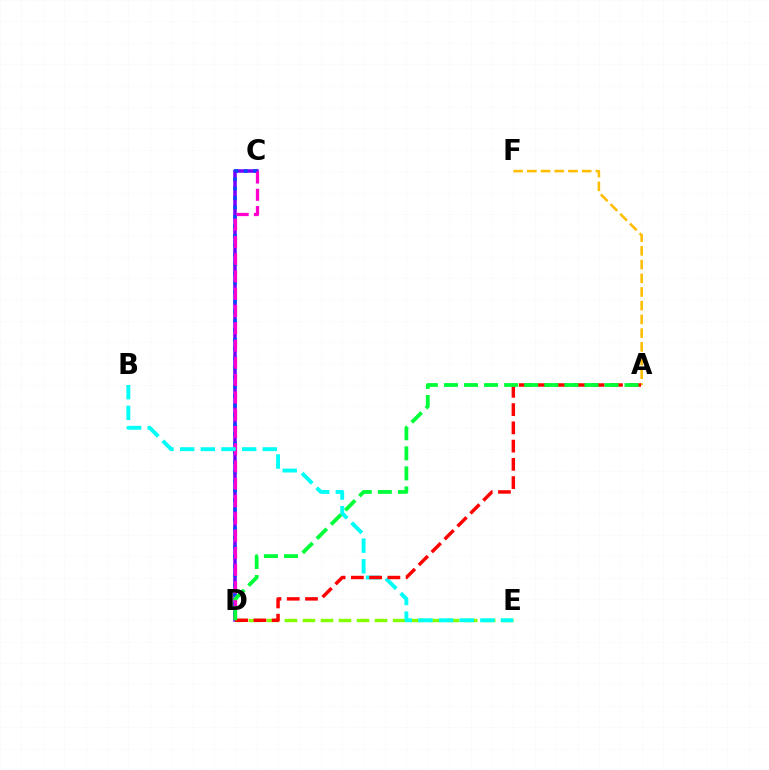{('C', 'D'): [{'color': '#7200ff', 'line_style': 'solid', 'thickness': 2.53}, {'color': '#004bff', 'line_style': 'dotted', 'thickness': 2.56}, {'color': '#ff00cf', 'line_style': 'dashed', 'thickness': 2.35}], ('A', 'F'): [{'color': '#ffbd00', 'line_style': 'dashed', 'thickness': 1.86}], ('D', 'E'): [{'color': '#84ff00', 'line_style': 'dashed', 'thickness': 2.45}], ('B', 'E'): [{'color': '#00fff6', 'line_style': 'dashed', 'thickness': 2.81}], ('A', 'D'): [{'color': '#ff0000', 'line_style': 'dashed', 'thickness': 2.48}, {'color': '#00ff39', 'line_style': 'dashed', 'thickness': 2.73}]}